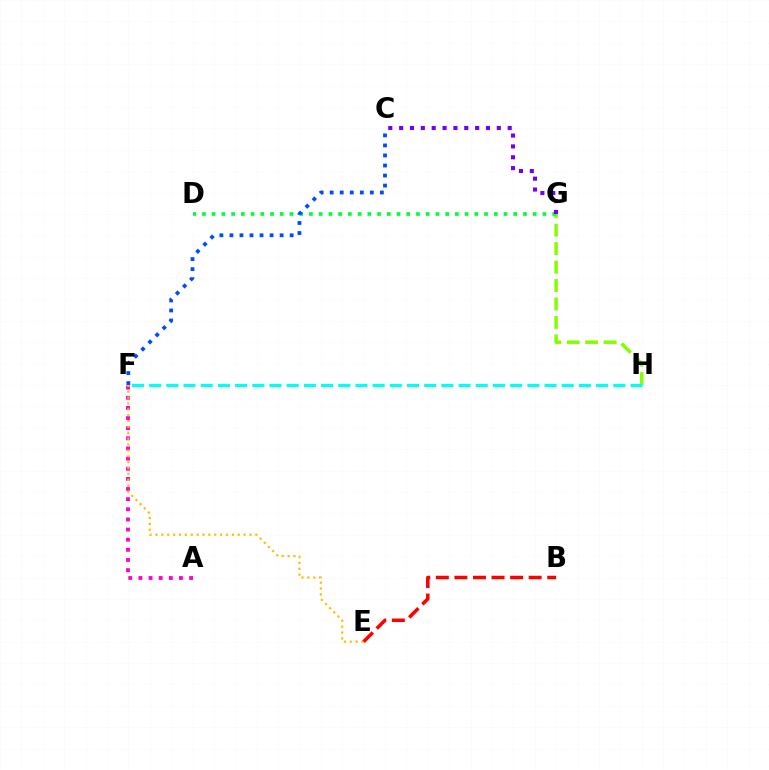{('G', 'H'): [{'color': '#84ff00', 'line_style': 'dashed', 'thickness': 2.51}], ('A', 'F'): [{'color': '#ff00cf', 'line_style': 'dotted', 'thickness': 2.75}], ('E', 'F'): [{'color': '#ffbd00', 'line_style': 'dotted', 'thickness': 1.6}], ('D', 'G'): [{'color': '#00ff39', 'line_style': 'dotted', 'thickness': 2.64}], ('B', 'E'): [{'color': '#ff0000', 'line_style': 'dashed', 'thickness': 2.52}], ('C', 'F'): [{'color': '#004bff', 'line_style': 'dotted', 'thickness': 2.73}], ('F', 'H'): [{'color': '#00fff6', 'line_style': 'dashed', 'thickness': 2.34}], ('C', 'G'): [{'color': '#7200ff', 'line_style': 'dotted', 'thickness': 2.95}]}